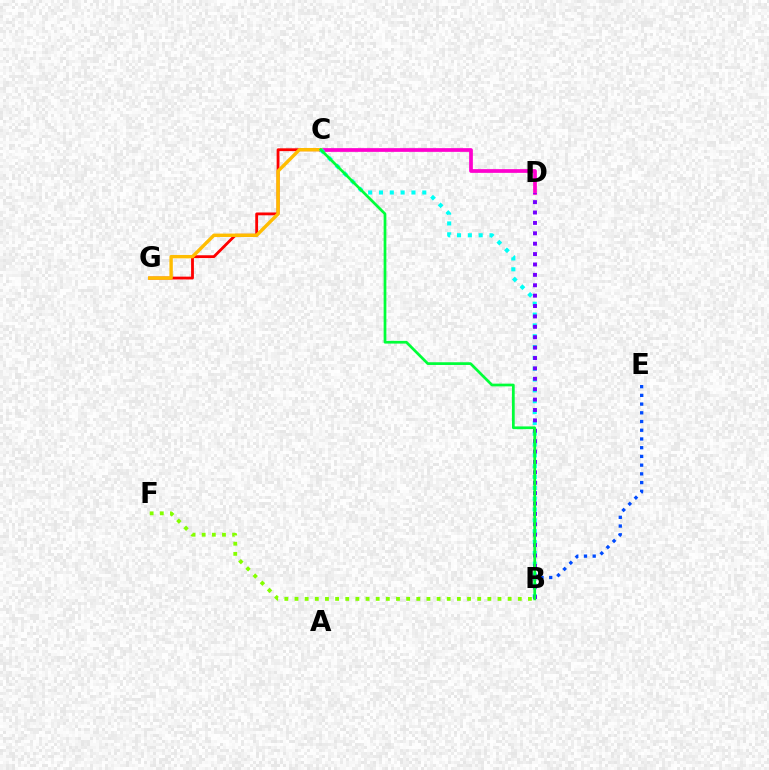{('C', 'D'): [{'color': '#ff00cf', 'line_style': 'solid', 'thickness': 2.68}], ('C', 'G'): [{'color': '#ff0000', 'line_style': 'solid', 'thickness': 2.03}, {'color': '#ffbd00', 'line_style': 'solid', 'thickness': 2.44}], ('B', 'F'): [{'color': '#84ff00', 'line_style': 'dotted', 'thickness': 2.76}], ('B', 'E'): [{'color': '#004bff', 'line_style': 'dotted', 'thickness': 2.37}], ('B', 'C'): [{'color': '#00fff6', 'line_style': 'dotted', 'thickness': 2.94}, {'color': '#00ff39', 'line_style': 'solid', 'thickness': 1.96}], ('B', 'D'): [{'color': '#7200ff', 'line_style': 'dotted', 'thickness': 2.82}]}